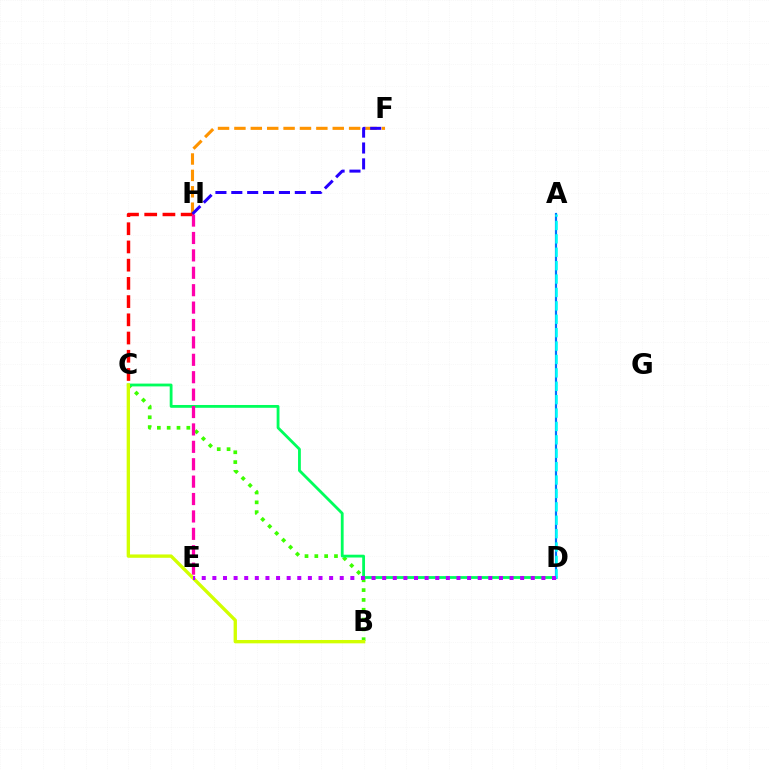{('F', 'H'): [{'color': '#ff9400', 'line_style': 'dashed', 'thickness': 2.23}, {'color': '#2500ff', 'line_style': 'dashed', 'thickness': 2.16}], ('B', 'C'): [{'color': '#3dff00', 'line_style': 'dotted', 'thickness': 2.67}, {'color': '#d1ff00', 'line_style': 'solid', 'thickness': 2.41}], ('C', 'D'): [{'color': '#00ff5c', 'line_style': 'solid', 'thickness': 2.02}], ('A', 'D'): [{'color': '#0074ff', 'line_style': 'solid', 'thickness': 1.57}, {'color': '#00fff6', 'line_style': 'dashed', 'thickness': 1.82}], ('C', 'H'): [{'color': '#ff0000', 'line_style': 'dashed', 'thickness': 2.47}], ('E', 'H'): [{'color': '#ff00ac', 'line_style': 'dashed', 'thickness': 2.36}], ('D', 'E'): [{'color': '#b900ff', 'line_style': 'dotted', 'thickness': 2.88}]}